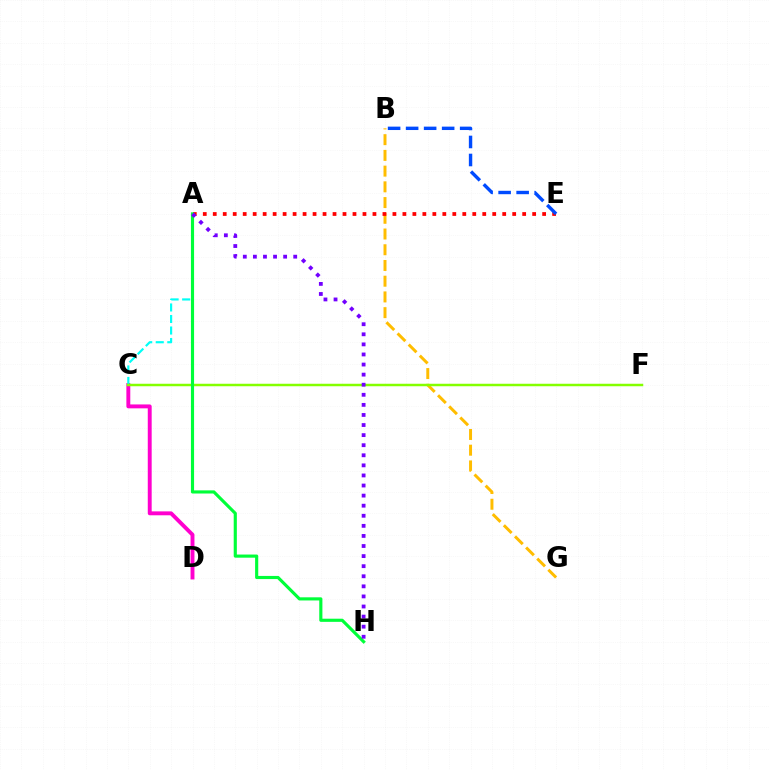{('B', 'G'): [{'color': '#ffbd00', 'line_style': 'dashed', 'thickness': 2.14}], ('A', 'E'): [{'color': '#ff0000', 'line_style': 'dotted', 'thickness': 2.71}], ('C', 'D'): [{'color': '#ff00cf', 'line_style': 'solid', 'thickness': 2.81}], ('A', 'C'): [{'color': '#00fff6', 'line_style': 'dashed', 'thickness': 1.57}], ('C', 'F'): [{'color': '#84ff00', 'line_style': 'solid', 'thickness': 1.79}], ('B', 'E'): [{'color': '#004bff', 'line_style': 'dashed', 'thickness': 2.45}], ('A', 'H'): [{'color': '#00ff39', 'line_style': 'solid', 'thickness': 2.26}, {'color': '#7200ff', 'line_style': 'dotted', 'thickness': 2.74}]}